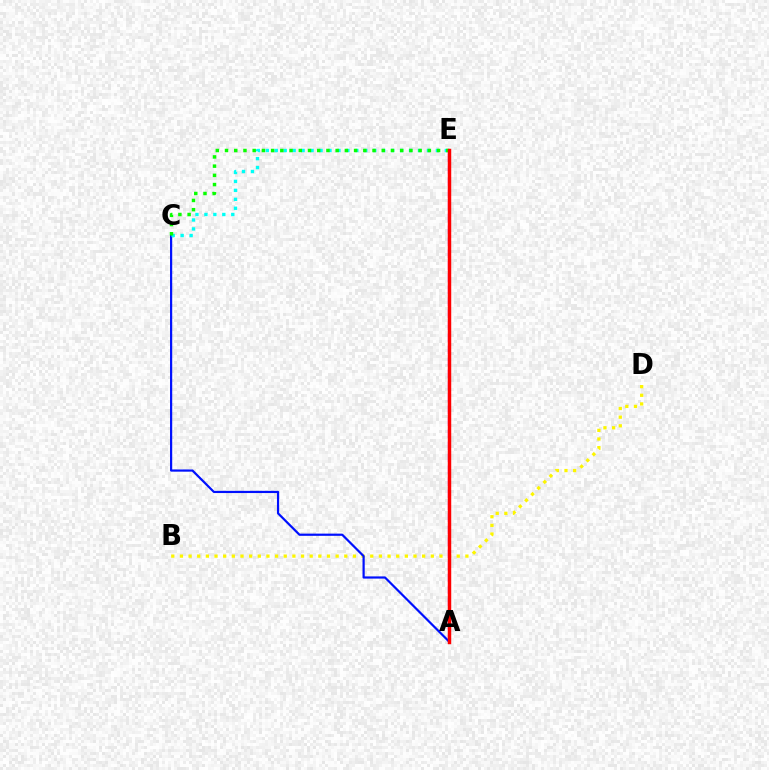{('B', 'D'): [{'color': '#fcf500', 'line_style': 'dotted', 'thickness': 2.35}], ('A', 'E'): [{'color': '#ee00ff', 'line_style': 'dashed', 'thickness': 1.63}, {'color': '#ff0000', 'line_style': 'solid', 'thickness': 2.48}], ('A', 'C'): [{'color': '#0010ff', 'line_style': 'solid', 'thickness': 1.59}], ('C', 'E'): [{'color': '#00fff6', 'line_style': 'dotted', 'thickness': 2.43}, {'color': '#08ff00', 'line_style': 'dotted', 'thickness': 2.5}]}